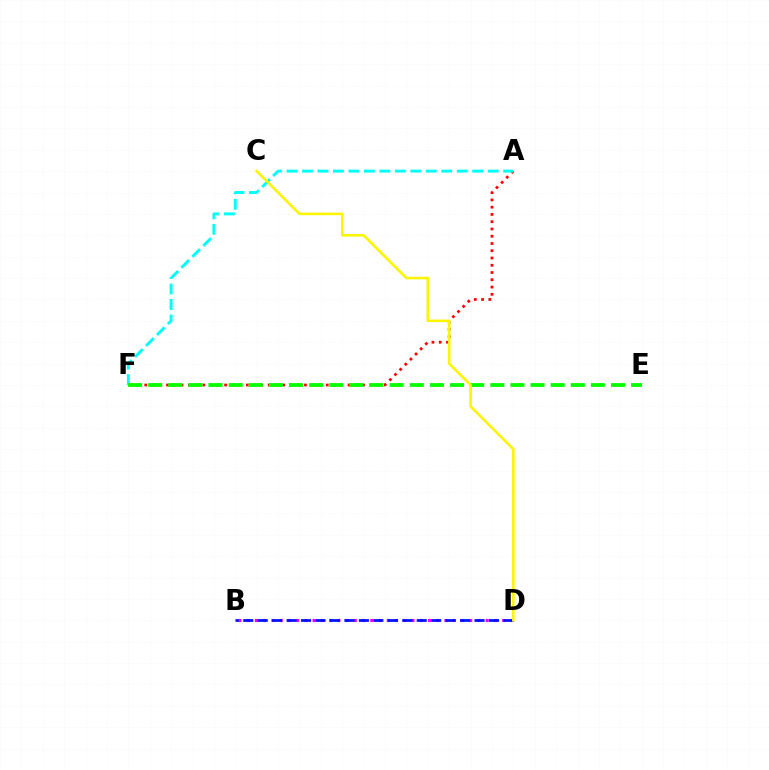{('B', 'D'): [{'color': '#ee00ff', 'line_style': 'dotted', 'thickness': 2.24}, {'color': '#0010ff', 'line_style': 'dashed', 'thickness': 1.96}], ('A', 'F'): [{'color': '#ff0000', 'line_style': 'dotted', 'thickness': 1.97}, {'color': '#00fff6', 'line_style': 'dashed', 'thickness': 2.1}], ('E', 'F'): [{'color': '#08ff00', 'line_style': 'dashed', 'thickness': 2.73}], ('C', 'D'): [{'color': '#fcf500', 'line_style': 'solid', 'thickness': 1.86}]}